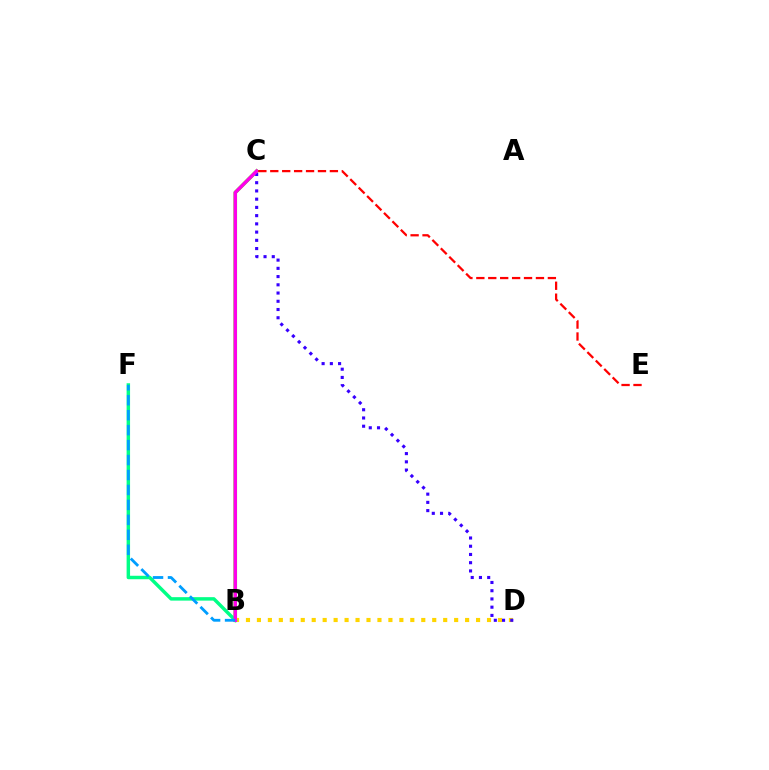{('B', 'C'): [{'color': '#4fff00', 'line_style': 'solid', 'thickness': 2.6}, {'color': '#ff00ed', 'line_style': 'solid', 'thickness': 2.45}], ('B', 'D'): [{'color': '#ffd500', 'line_style': 'dotted', 'thickness': 2.98}], ('C', 'D'): [{'color': '#3700ff', 'line_style': 'dotted', 'thickness': 2.24}], ('B', 'F'): [{'color': '#00ff86', 'line_style': 'solid', 'thickness': 2.49}, {'color': '#009eff', 'line_style': 'dashed', 'thickness': 2.03}], ('C', 'E'): [{'color': '#ff0000', 'line_style': 'dashed', 'thickness': 1.62}]}